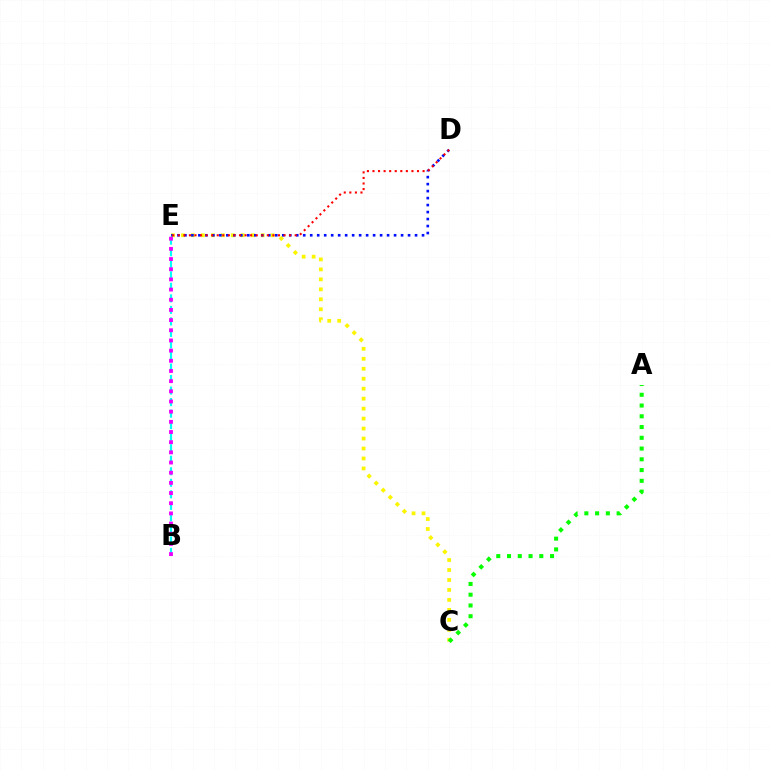{('C', 'E'): [{'color': '#fcf500', 'line_style': 'dotted', 'thickness': 2.71}], ('A', 'C'): [{'color': '#08ff00', 'line_style': 'dotted', 'thickness': 2.92}], ('D', 'E'): [{'color': '#0010ff', 'line_style': 'dotted', 'thickness': 1.9}, {'color': '#ff0000', 'line_style': 'dotted', 'thickness': 1.51}], ('B', 'E'): [{'color': '#00fff6', 'line_style': 'dashed', 'thickness': 1.57}, {'color': '#ee00ff', 'line_style': 'dotted', 'thickness': 2.76}]}